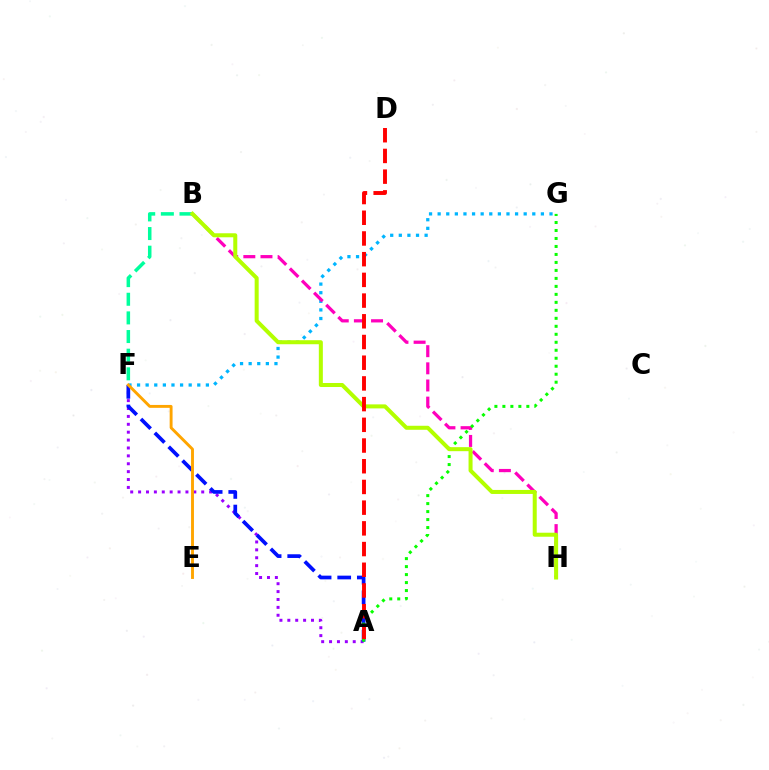{('F', 'G'): [{'color': '#00b5ff', 'line_style': 'dotted', 'thickness': 2.34}], ('B', 'H'): [{'color': '#ff00bd', 'line_style': 'dashed', 'thickness': 2.33}, {'color': '#b3ff00', 'line_style': 'solid', 'thickness': 2.89}], ('A', 'F'): [{'color': '#9b00ff', 'line_style': 'dotted', 'thickness': 2.14}, {'color': '#0010ff', 'line_style': 'dashed', 'thickness': 2.66}], ('A', 'G'): [{'color': '#08ff00', 'line_style': 'dotted', 'thickness': 2.17}], ('B', 'F'): [{'color': '#00ff9d', 'line_style': 'dashed', 'thickness': 2.53}], ('A', 'D'): [{'color': '#ff0000', 'line_style': 'dashed', 'thickness': 2.81}], ('E', 'F'): [{'color': '#ffa500', 'line_style': 'solid', 'thickness': 2.08}]}